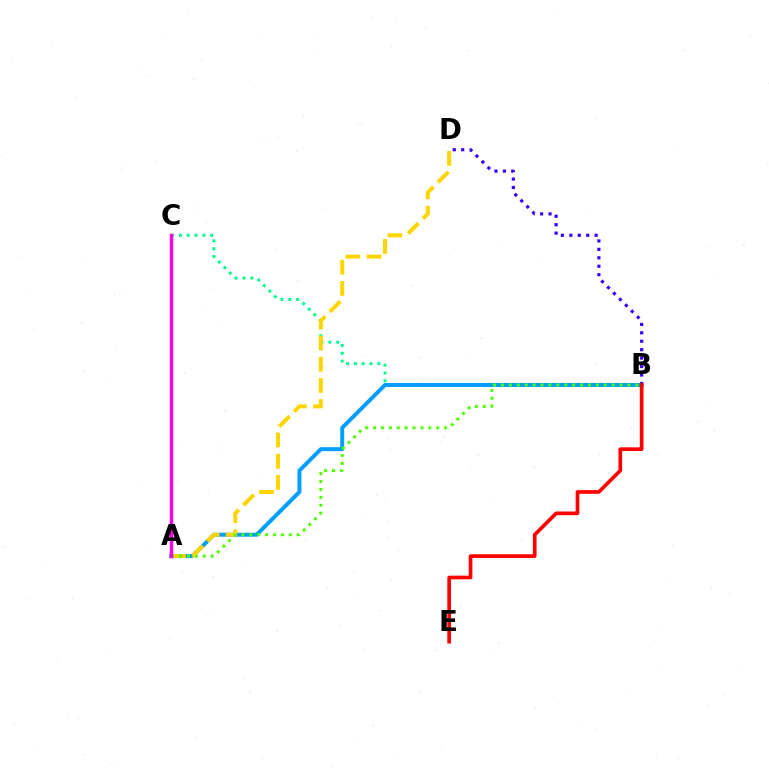{('B', 'C'): [{'color': '#00ff86', 'line_style': 'dotted', 'thickness': 2.12}], ('A', 'B'): [{'color': '#009eff', 'line_style': 'solid', 'thickness': 2.85}, {'color': '#4fff00', 'line_style': 'dotted', 'thickness': 2.15}], ('B', 'D'): [{'color': '#3700ff', 'line_style': 'dotted', 'thickness': 2.29}], ('B', 'E'): [{'color': '#ff0000', 'line_style': 'solid', 'thickness': 2.64}], ('A', 'D'): [{'color': '#ffd500', 'line_style': 'dashed', 'thickness': 2.88}], ('A', 'C'): [{'color': '#ff00ed', 'line_style': 'solid', 'thickness': 2.49}]}